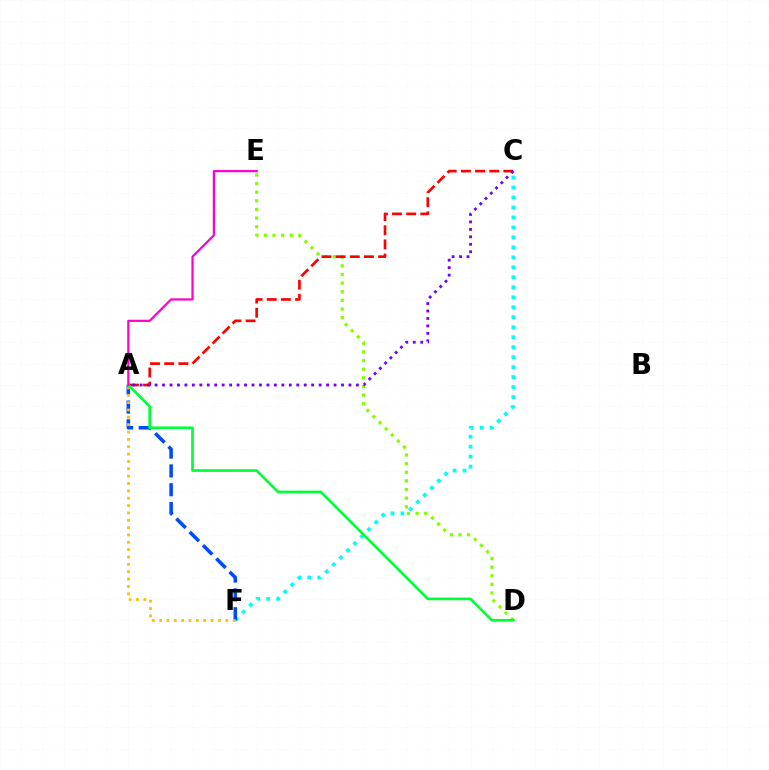{('C', 'F'): [{'color': '#00fff6', 'line_style': 'dotted', 'thickness': 2.71}], ('D', 'E'): [{'color': '#84ff00', 'line_style': 'dotted', 'thickness': 2.34}], ('A', 'F'): [{'color': '#004bff', 'line_style': 'dashed', 'thickness': 2.56}, {'color': '#ffbd00', 'line_style': 'dotted', 'thickness': 2.0}], ('A', 'C'): [{'color': '#ff0000', 'line_style': 'dashed', 'thickness': 1.92}, {'color': '#7200ff', 'line_style': 'dotted', 'thickness': 2.03}], ('A', 'D'): [{'color': '#00ff39', 'line_style': 'solid', 'thickness': 1.93}], ('A', 'E'): [{'color': '#ff00cf', 'line_style': 'solid', 'thickness': 1.59}]}